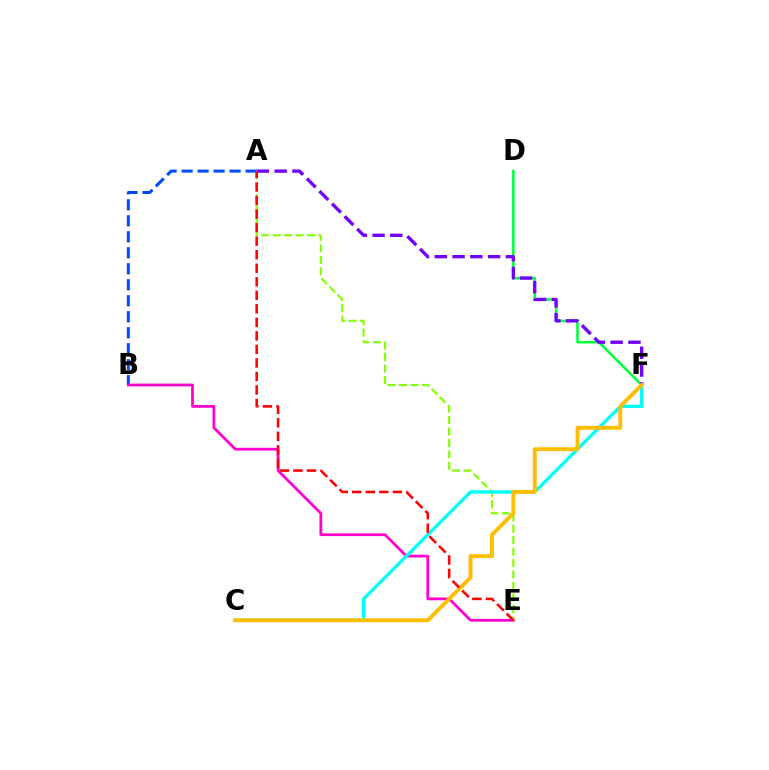{('A', 'B'): [{'color': '#004bff', 'line_style': 'dashed', 'thickness': 2.17}], ('B', 'E'): [{'color': '#ff00cf', 'line_style': 'solid', 'thickness': 1.99}], ('A', 'E'): [{'color': '#84ff00', 'line_style': 'dashed', 'thickness': 1.56}, {'color': '#ff0000', 'line_style': 'dashed', 'thickness': 1.84}], ('D', 'F'): [{'color': '#00ff39', 'line_style': 'solid', 'thickness': 1.82}], ('C', 'F'): [{'color': '#00fff6', 'line_style': 'solid', 'thickness': 2.41}, {'color': '#ffbd00', 'line_style': 'solid', 'thickness': 2.79}], ('A', 'F'): [{'color': '#7200ff', 'line_style': 'dashed', 'thickness': 2.42}]}